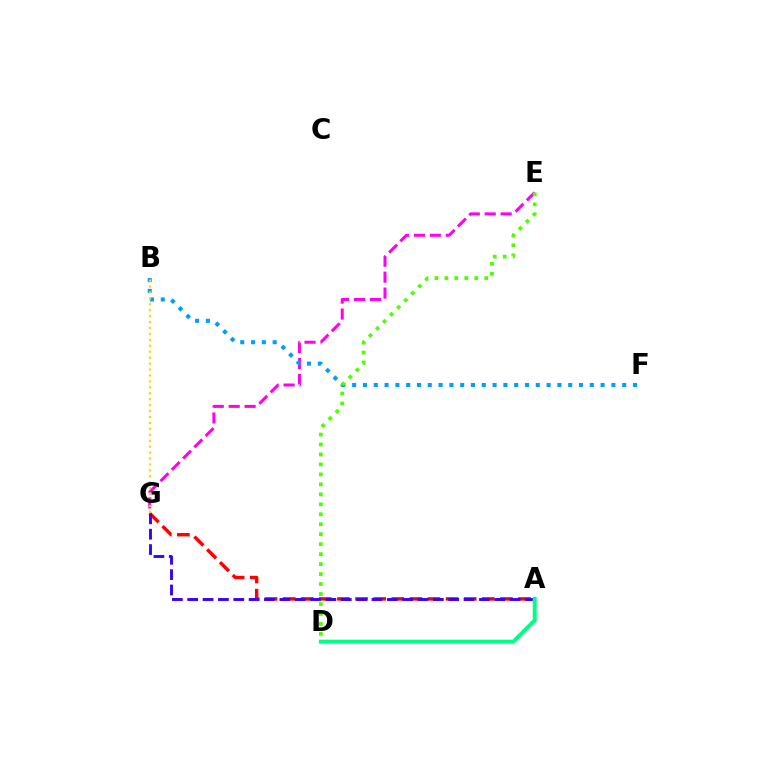{('E', 'G'): [{'color': '#ff00ed', 'line_style': 'dashed', 'thickness': 2.16}], ('A', 'G'): [{'color': '#ff0000', 'line_style': 'dashed', 'thickness': 2.46}, {'color': '#3700ff', 'line_style': 'dashed', 'thickness': 2.09}], ('B', 'F'): [{'color': '#009eff', 'line_style': 'dotted', 'thickness': 2.93}], ('D', 'E'): [{'color': '#4fff00', 'line_style': 'dotted', 'thickness': 2.71}], ('A', 'D'): [{'color': '#00ff86', 'line_style': 'solid', 'thickness': 2.85}], ('B', 'G'): [{'color': '#ffd500', 'line_style': 'dotted', 'thickness': 1.61}]}